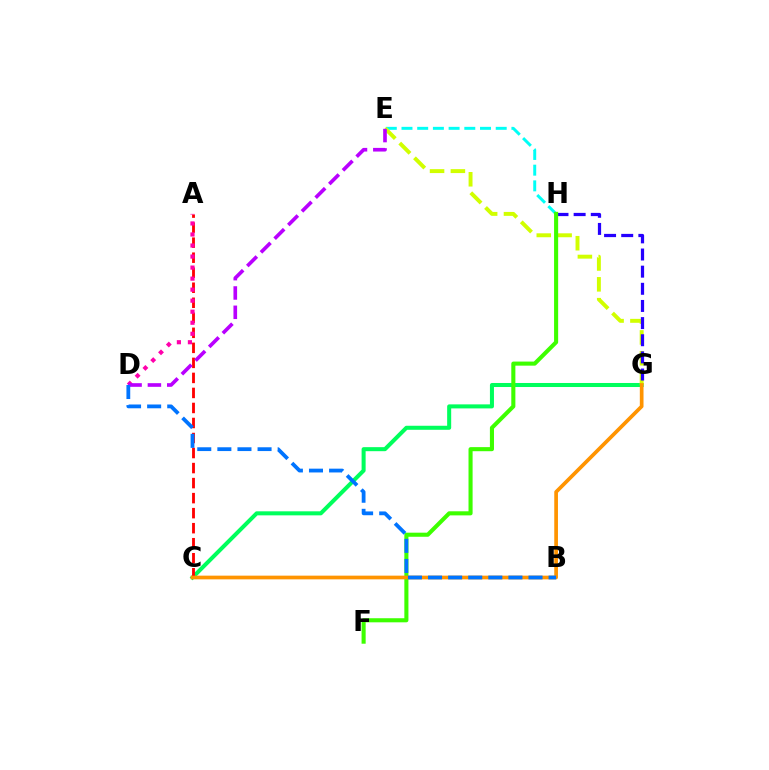{('C', 'G'): [{'color': '#00ff5c', 'line_style': 'solid', 'thickness': 2.9}, {'color': '#ff9400', 'line_style': 'solid', 'thickness': 2.66}], ('E', 'H'): [{'color': '#00fff6', 'line_style': 'dashed', 'thickness': 2.13}], ('E', 'G'): [{'color': '#d1ff00', 'line_style': 'dashed', 'thickness': 2.83}], ('A', 'C'): [{'color': '#ff0000', 'line_style': 'dashed', 'thickness': 2.04}], ('A', 'D'): [{'color': '#ff00ac', 'line_style': 'dotted', 'thickness': 3.0}], ('D', 'E'): [{'color': '#b900ff', 'line_style': 'dashed', 'thickness': 2.63}], ('G', 'H'): [{'color': '#2500ff', 'line_style': 'dashed', 'thickness': 2.33}], ('F', 'H'): [{'color': '#3dff00', 'line_style': 'solid', 'thickness': 2.94}], ('B', 'D'): [{'color': '#0074ff', 'line_style': 'dashed', 'thickness': 2.73}]}